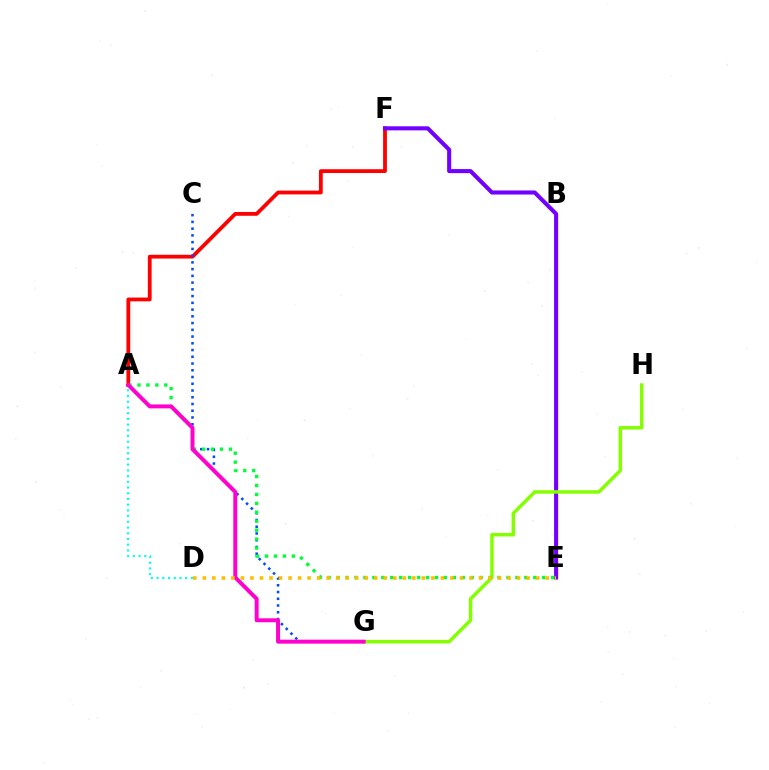{('A', 'F'): [{'color': '#ff0000', 'line_style': 'solid', 'thickness': 2.73}], ('E', 'F'): [{'color': '#7200ff', 'line_style': 'solid', 'thickness': 2.94}], ('C', 'G'): [{'color': '#004bff', 'line_style': 'dotted', 'thickness': 1.83}], ('A', 'D'): [{'color': '#00fff6', 'line_style': 'dotted', 'thickness': 1.55}], ('G', 'H'): [{'color': '#84ff00', 'line_style': 'solid', 'thickness': 2.51}], ('A', 'E'): [{'color': '#00ff39', 'line_style': 'dotted', 'thickness': 2.43}], ('A', 'G'): [{'color': '#ff00cf', 'line_style': 'solid', 'thickness': 2.84}], ('D', 'E'): [{'color': '#ffbd00', 'line_style': 'dotted', 'thickness': 2.59}]}